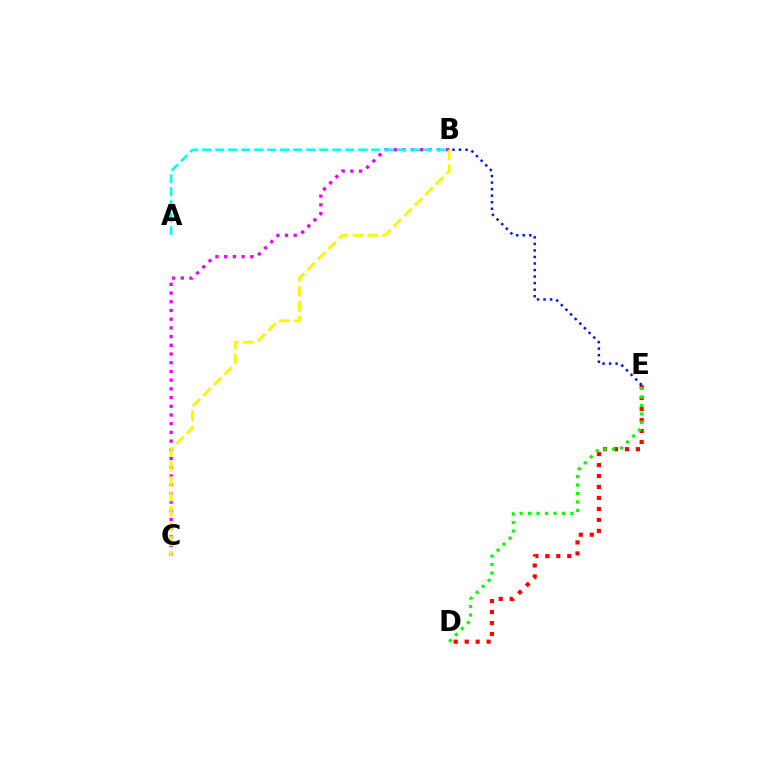{('D', 'E'): [{'color': '#ff0000', 'line_style': 'dotted', 'thickness': 2.98}, {'color': '#08ff00', 'line_style': 'dotted', 'thickness': 2.3}], ('B', 'C'): [{'color': '#ee00ff', 'line_style': 'dotted', 'thickness': 2.37}, {'color': '#fcf500', 'line_style': 'dashed', 'thickness': 2.02}], ('A', 'B'): [{'color': '#00fff6', 'line_style': 'dashed', 'thickness': 1.77}], ('B', 'E'): [{'color': '#0010ff', 'line_style': 'dotted', 'thickness': 1.78}]}